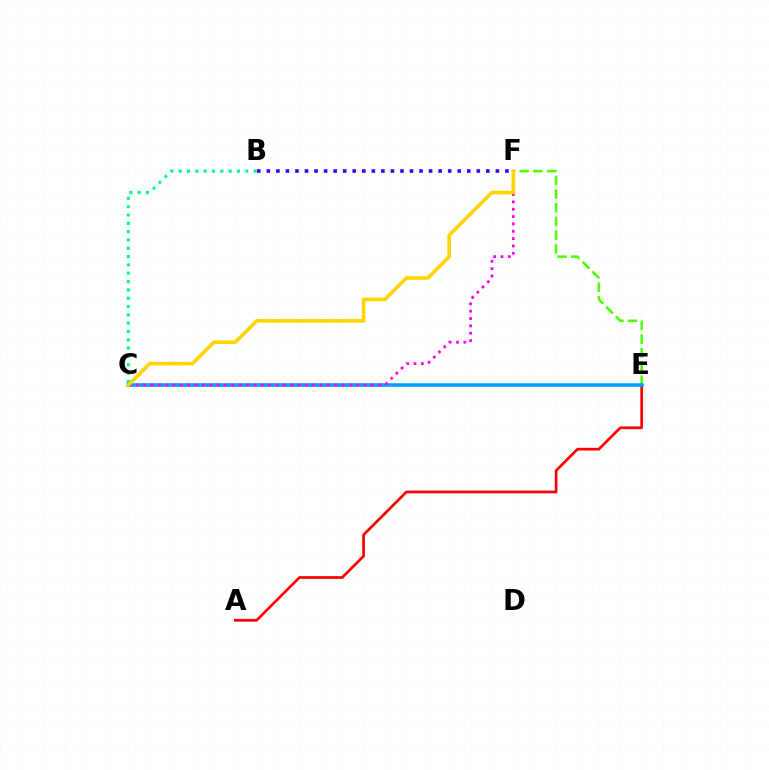{('A', 'E'): [{'color': '#ff0000', 'line_style': 'solid', 'thickness': 1.95}], ('E', 'F'): [{'color': '#4fff00', 'line_style': 'dashed', 'thickness': 1.86}], ('C', 'E'): [{'color': '#009eff', 'line_style': 'solid', 'thickness': 2.56}], ('C', 'F'): [{'color': '#ff00ed', 'line_style': 'dotted', 'thickness': 2.0}, {'color': '#ffd500', 'line_style': 'solid', 'thickness': 2.63}], ('B', 'F'): [{'color': '#3700ff', 'line_style': 'dotted', 'thickness': 2.59}], ('B', 'C'): [{'color': '#00ff86', 'line_style': 'dotted', 'thickness': 2.26}]}